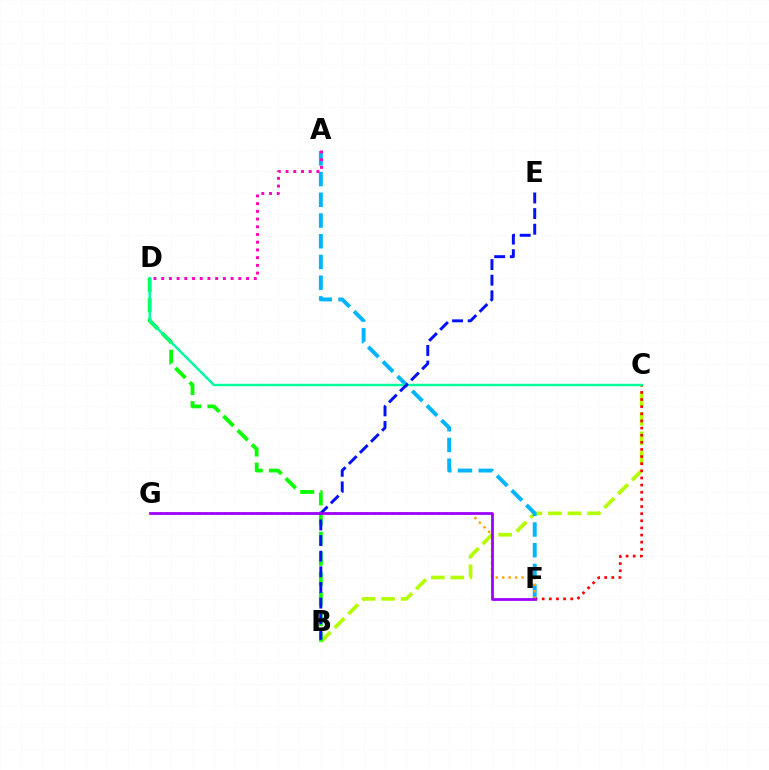{('B', 'C'): [{'color': '#b3ff00', 'line_style': 'dashed', 'thickness': 2.65}], ('B', 'D'): [{'color': '#08ff00', 'line_style': 'dashed', 'thickness': 2.73}], ('A', 'F'): [{'color': '#00b5ff', 'line_style': 'dashed', 'thickness': 2.81}], ('C', 'F'): [{'color': '#ff0000', 'line_style': 'dotted', 'thickness': 1.94}], ('F', 'G'): [{'color': '#ffa500', 'line_style': 'dotted', 'thickness': 1.76}, {'color': '#9b00ff', 'line_style': 'solid', 'thickness': 1.99}], ('C', 'D'): [{'color': '#00ff9d', 'line_style': 'solid', 'thickness': 1.76}], ('B', 'E'): [{'color': '#0010ff', 'line_style': 'dashed', 'thickness': 2.12}], ('A', 'D'): [{'color': '#ff00bd', 'line_style': 'dotted', 'thickness': 2.1}]}